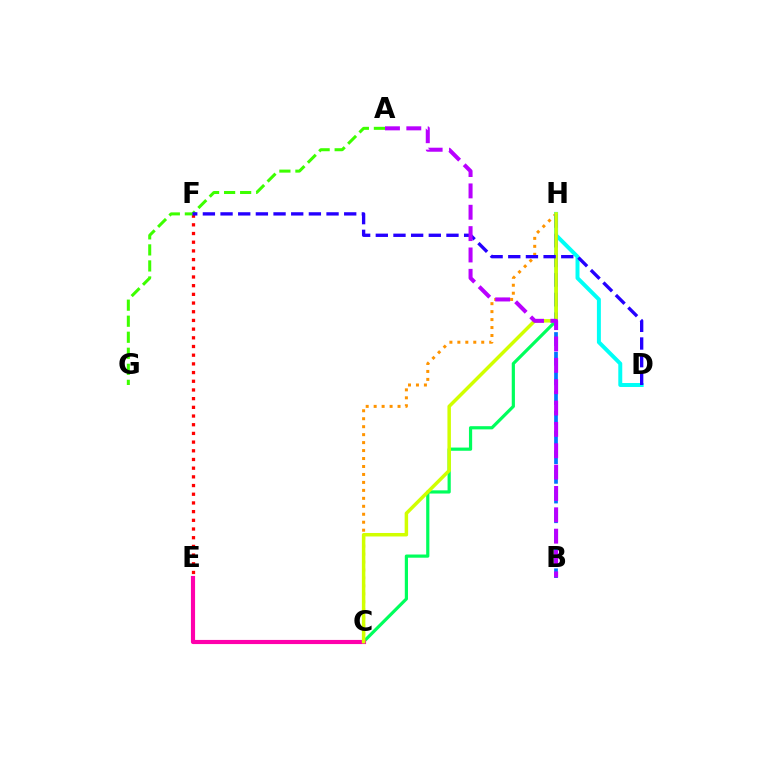{('E', 'F'): [{'color': '#ff0000', 'line_style': 'dotted', 'thickness': 2.36}], ('A', 'G'): [{'color': '#3dff00', 'line_style': 'dashed', 'thickness': 2.18}], ('C', 'H'): [{'color': '#00ff5c', 'line_style': 'solid', 'thickness': 2.3}, {'color': '#ff9400', 'line_style': 'dotted', 'thickness': 2.16}, {'color': '#d1ff00', 'line_style': 'solid', 'thickness': 2.51}], ('C', 'E'): [{'color': '#ff00ac', 'line_style': 'solid', 'thickness': 2.98}], ('D', 'H'): [{'color': '#00fff6', 'line_style': 'solid', 'thickness': 2.85}], ('B', 'H'): [{'color': '#0074ff', 'line_style': 'dashed', 'thickness': 2.68}], ('D', 'F'): [{'color': '#2500ff', 'line_style': 'dashed', 'thickness': 2.4}], ('A', 'B'): [{'color': '#b900ff', 'line_style': 'dashed', 'thickness': 2.9}]}